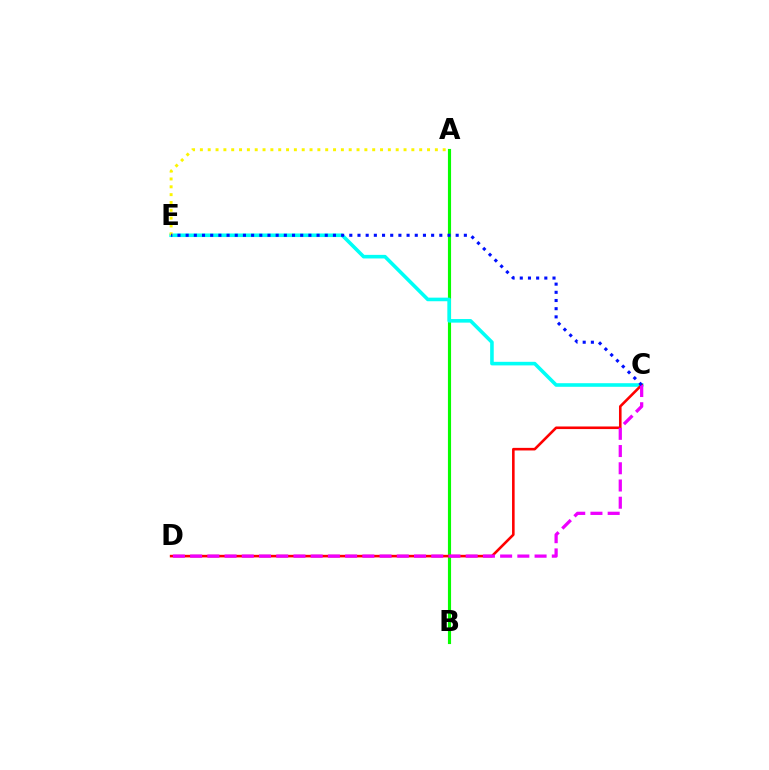{('A', 'B'): [{'color': '#08ff00', 'line_style': 'solid', 'thickness': 2.26}], ('C', 'E'): [{'color': '#00fff6', 'line_style': 'solid', 'thickness': 2.58}, {'color': '#0010ff', 'line_style': 'dotted', 'thickness': 2.22}], ('C', 'D'): [{'color': '#ff0000', 'line_style': 'solid', 'thickness': 1.87}, {'color': '#ee00ff', 'line_style': 'dashed', 'thickness': 2.34}], ('A', 'E'): [{'color': '#fcf500', 'line_style': 'dotted', 'thickness': 2.13}]}